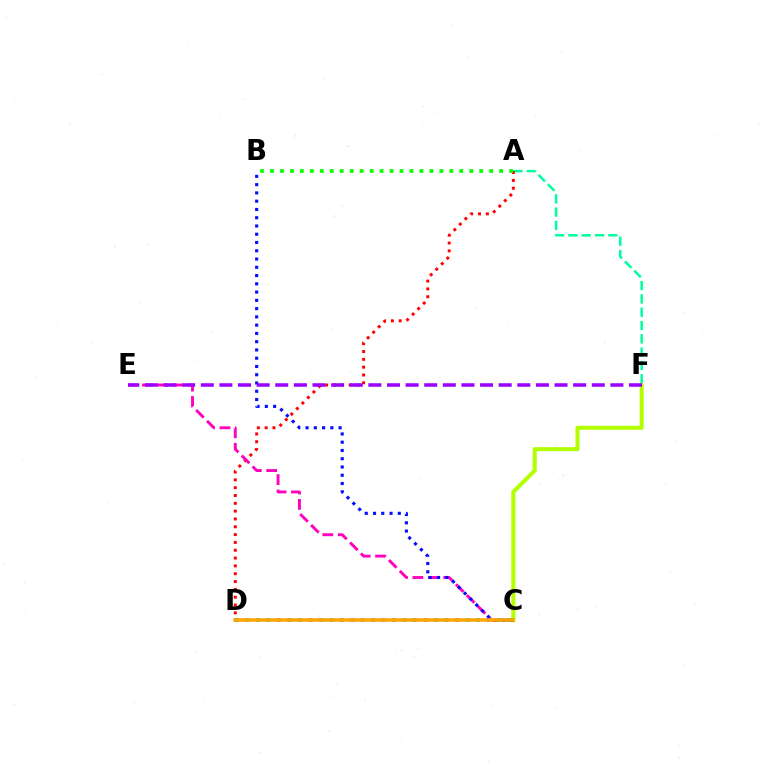{('A', 'F'): [{'color': '#00ff9d', 'line_style': 'dashed', 'thickness': 1.81}], ('A', 'D'): [{'color': '#ff0000', 'line_style': 'dotted', 'thickness': 2.13}], ('C', 'E'): [{'color': '#ff00bd', 'line_style': 'dashed', 'thickness': 2.09}], ('C', 'D'): [{'color': '#00b5ff', 'line_style': 'dotted', 'thickness': 2.85}, {'color': '#ffa500', 'line_style': 'solid', 'thickness': 2.57}], ('C', 'F'): [{'color': '#b3ff00', 'line_style': 'solid', 'thickness': 2.91}], ('B', 'C'): [{'color': '#0010ff', 'line_style': 'dotted', 'thickness': 2.25}], ('E', 'F'): [{'color': '#9b00ff', 'line_style': 'dashed', 'thickness': 2.53}], ('A', 'B'): [{'color': '#08ff00', 'line_style': 'dotted', 'thickness': 2.71}]}